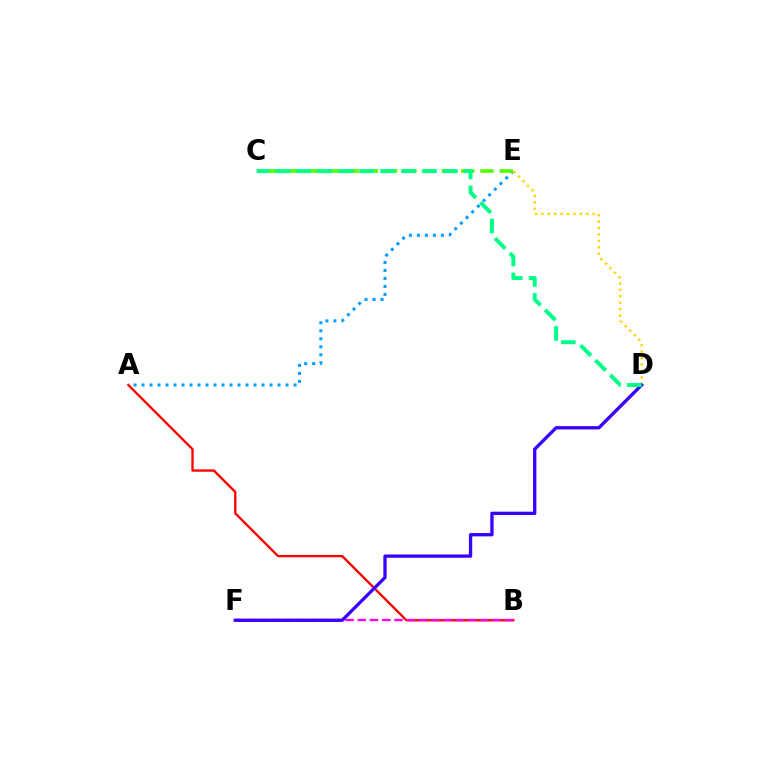{('A', 'E'): [{'color': '#009eff', 'line_style': 'dotted', 'thickness': 2.17}], ('A', 'B'): [{'color': '#ff0000', 'line_style': 'solid', 'thickness': 1.68}], ('C', 'E'): [{'color': '#4fff00', 'line_style': 'dashed', 'thickness': 2.62}], ('D', 'E'): [{'color': '#ffd500', 'line_style': 'dotted', 'thickness': 1.75}], ('B', 'F'): [{'color': '#ff00ed', 'line_style': 'dashed', 'thickness': 1.66}], ('D', 'F'): [{'color': '#3700ff', 'line_style': 'solid', 'thickness': 2.37}], ('C', 'D'): [{'color': '#00ff86', 'line_style': 'dashed', 'thickness': 2.85}]}